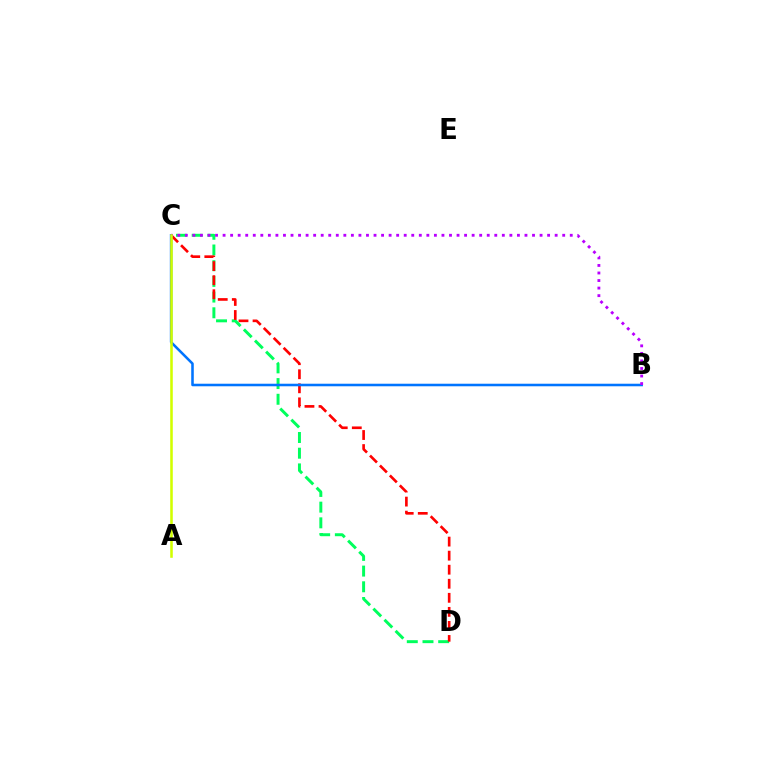{('C', 'D'): [{'color': '#00ff5c', 'line_style': 'dashed', 'thickness': 2.13}, {'color': '#ff0000', 'line_style': 'dashed', 'thickness': 1.91}], ('B', 'C'): [{'color': '#0074ff', 'line_style': 'solid', 'thickness': 1.84}, {'color': '#b900ff', 'line_style': 'dotted', 'thickness': 2.05}], ('A', 'C'): [{'color': '#d1ff00', 'line_style': 'solid', 'thickness': 1.85}]}